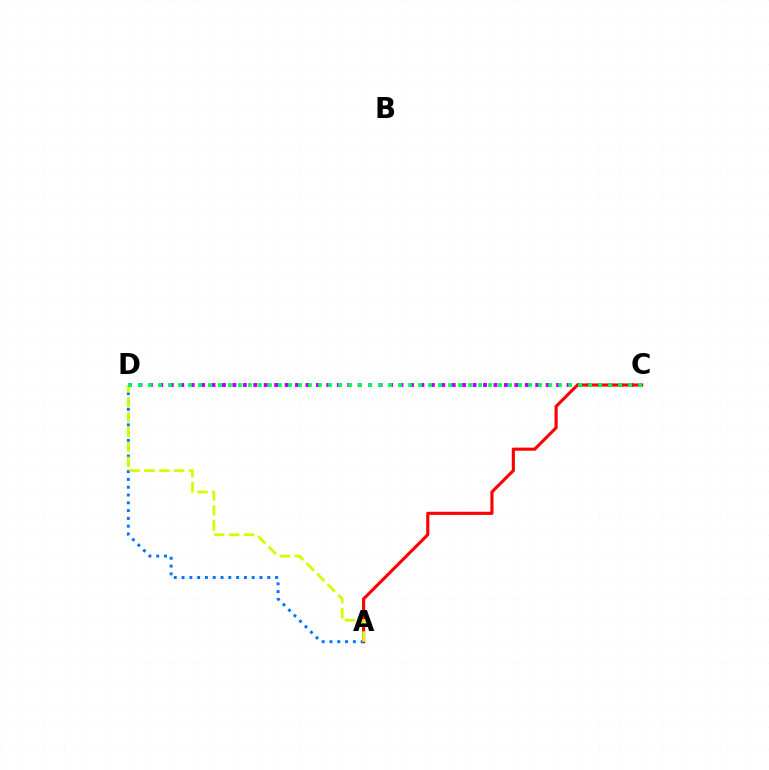{('C', 'D'): [{'color': '#b900ff', 'line_style': 'dotted', 'thickness': 2.84}, {'color': '#00ff5c', 'line_style': 'dotted', 'thickness': 2.72}], ('A', 'C'): [{'color': '#ff0000', 'line_style': 'solid', 'thickness': 2.25}], ('A', 'D'): [{'color': '#0074ff', 'line_style': 'dotted', 'thickness': 2.12}, {'color': '#d1ff00', 'line_style': 'dashed', 'thickness': 2.02}]}